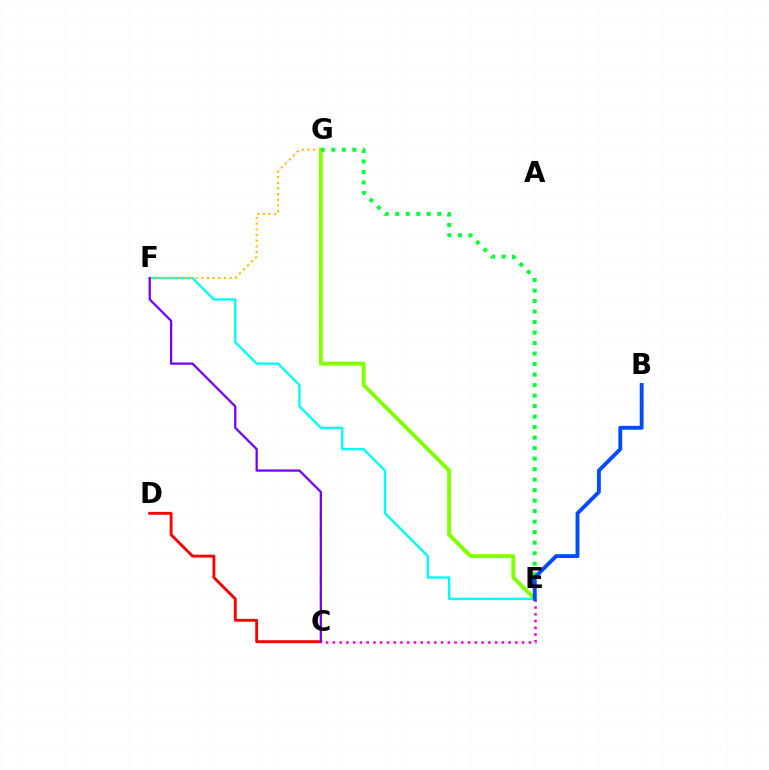{('C', 'E'): [{'color': '#ff00cf', 'line_style': 'dotted', 'thickness': 1.84}], ('C', 'D'): [{'color': '#ff0000', 'line_style': 'solid', 'thickness': 2.08}], ('E', 'G'): [{'color': '#84ff00', 'line_style': 'solid', 'thickness': 2.83}, {'color': '#00ff39', 'line_style': 'dotted', 'thickness': 2.85}], ('E', 'F'): [{'color': '#00fff6', 'line_style': 'solid', 'thickness': 1.71}], ('F', 'G'): [{'color': '#ffbd00', 'line_style': 'dotted', 'thickness': 1.54}], ('C', 'F'): [{'color': '#7200ff', 'line_style': 'solid', 'thickness': 1.64}], ('B', 'E'): [{'color': '#004bff', 'line_style': 'solid', 'thickness': 2.78}]}